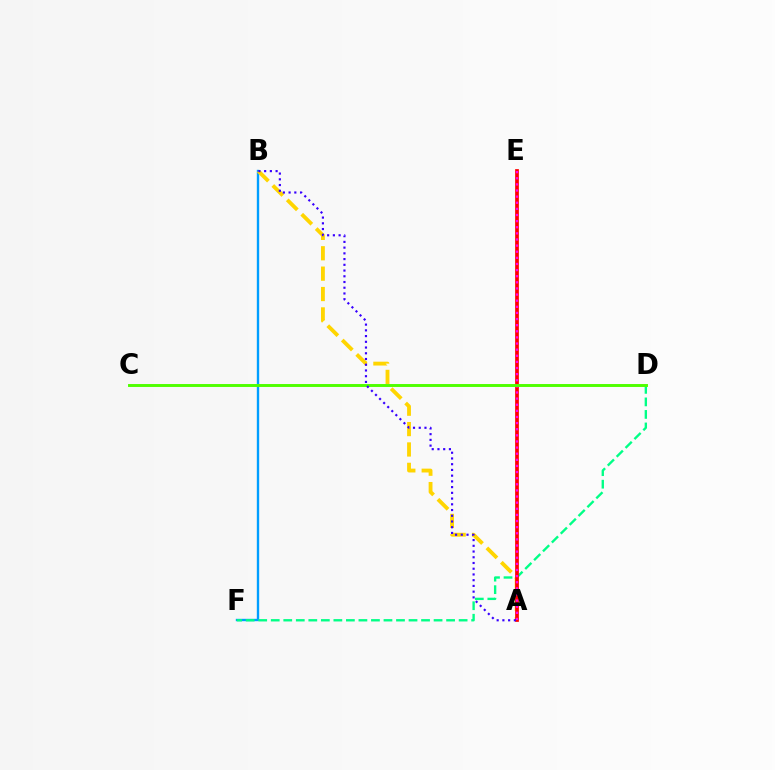{('B', 'F'): [{'color': '#009eff', 'line_style': 'solid', 'thickness': 1.71}], ('D', 'F'): [{'color': '#00ff86', 'line_style': 'dashed', 'thickness': 1.7}], ('A', 'B'): [{'color': '#ffd500', 'line_style': 'dashed', 'thickness': 2.77}, {'color': '#3700ff', 'line_style': 'dotted', 'thickness': 1.56}], ('A', 'E'): [{'color': '#ff0000', 'line_style': 'solid', 'thickness': 2.69}, {'color': '#ff00ed', 'line_style': 'dotted', 'thickness': 1.66}], ('C', 'D'): [{'color': '#4fff00', 'line_style': 'solid', 'thickness': 2.1}]}